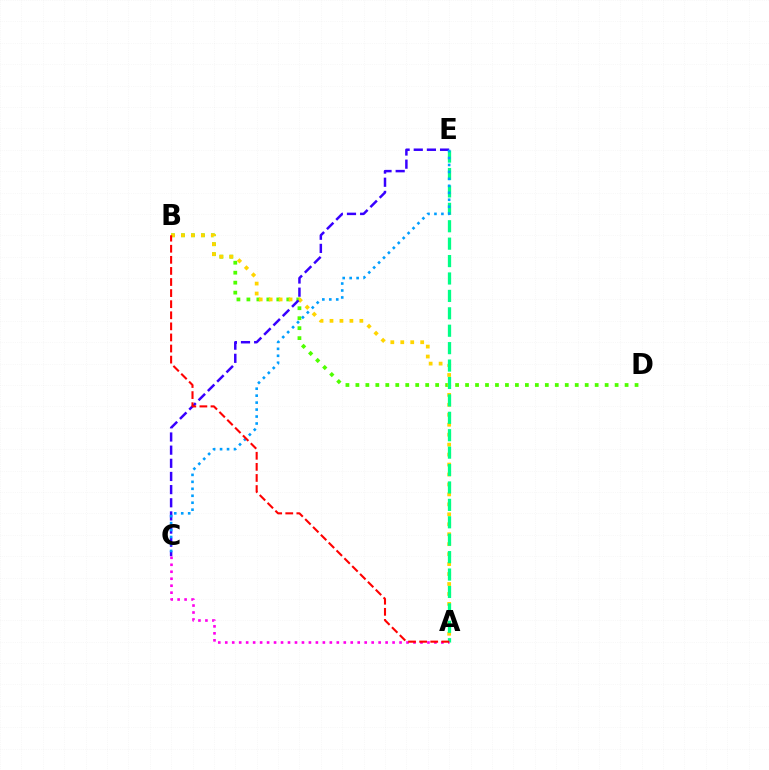{('B', 'D'): [{'color': '#4fff00', 'line_style': 'dotted', 'thickness': 2.71}], ('A', 'B'): [{'color': '#ffd500', 'line_style': 'dotted', 'thickness': 2.7}, {'color': '#ff0000', 'line_style': 'dashed', 'thickness': 1.51}], ('A', 'E'): [{'color': '#00ff86', 'line_style': 'dashed', 'thickness': 2.37}], ('A', 'C'): [{'color': '#ff00ed', 'line_style': 'dotted', 'thickness': 1.89}], ('C', 'E'): [{'color': '#3700ff', 'line_style': 'dashed', 'thickness': 1.79}, {'color': '#009eff', 'line_style': 'dotted', 'thickness': 1.89}]}